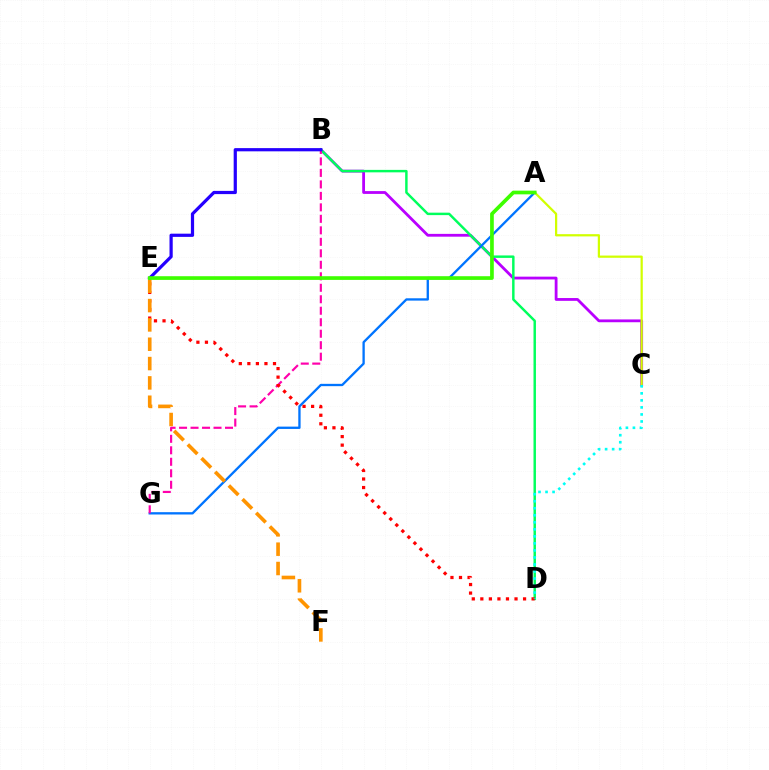{('B', 'C'): [{'color': '#b900ff', 'line_style': 'solid', 'thickness': 2.02}], ('B', 'D'): [{'color': '#00ff5c', 'line_style': 'solid', 'thickness': 1.77}], ('A', 'G'): [{'color': '#0074ff', 'line_style': 'solid', 'thickness': 1.67}], ('B', 'G'): [{'color': '#ff00ac', 'line_style': 'dashed', 'thickness': 1.56}], ('D', 'E'): [{'color': '#ff0000', 'line_style': 'dotted', 'thickness': 2.32}], ('A', 'C'): [{'color': '#d1ff00', 'line_style': 'solid', 'thickness': 1.61}], ('B', 'E'): [{'color': '#2500ff', 'line_style': 'solid', 'thickness': 2.31}], ('E', 'F'): [{'color': '#ff9400', 'line_style': 'dashed', 'thickness': 2.63}], ('A', 'E'): [{'color': '#3dff00', 'line_style': 'solid', 'thickness': 2.65}], ('C', 'D'): [{'color': '#00fff6', 'line_style': 'dotted', 'thickness': 1.91}]}